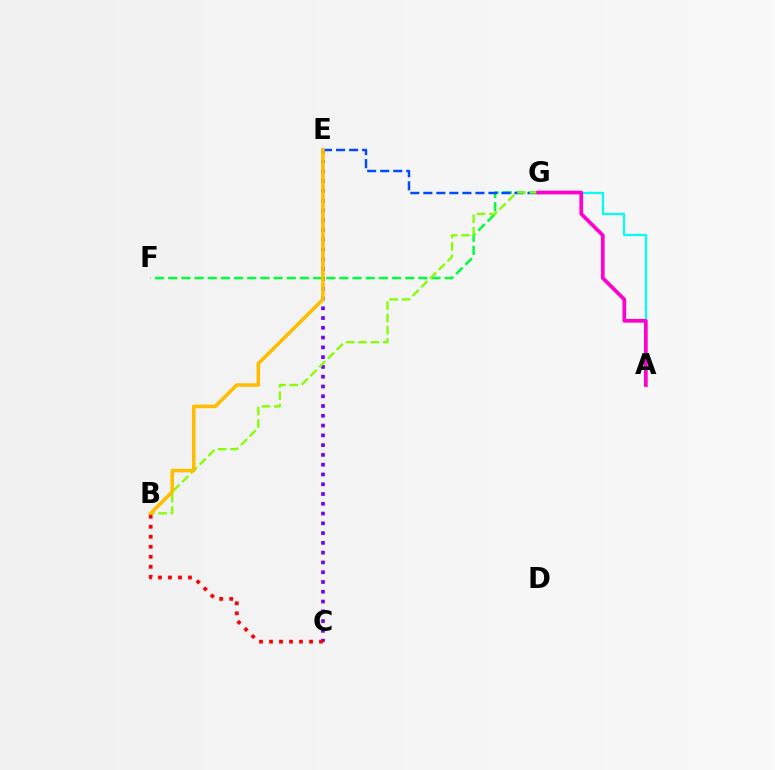{('C', 'E'): [{'color': '#7200ff', 'line_style': 'dotted', 'thickness': 2.66}], ('A', 'G'): [{'color': '#00fff6', 'line_style': 'solid', 'thickness': 1.62}, {'color': '#ff00cf', 'line_style': 'solid', 'thickness': 2.67}], ('F', 'G'): [{'color': '#00ff39', 'line_style': 'dashed', 'thickness': 1.79}], ('E', 'G'): [{'color': '#004bff', 'line_style': 'dashed', 'thickness': 1.77}], ('B', 'G'): [{'color': '#84ff00', 'line_style': 'dashed', 'thickness': 1.67}], ('B', 'E'): [{'color': '#ffbd00', 'line_style': 'solid', 'thickness': 2.56}], ('B', 'C'): [{'color': '#ff0000', 'line_style': 'dotted', 'thickness': 2.72}]}